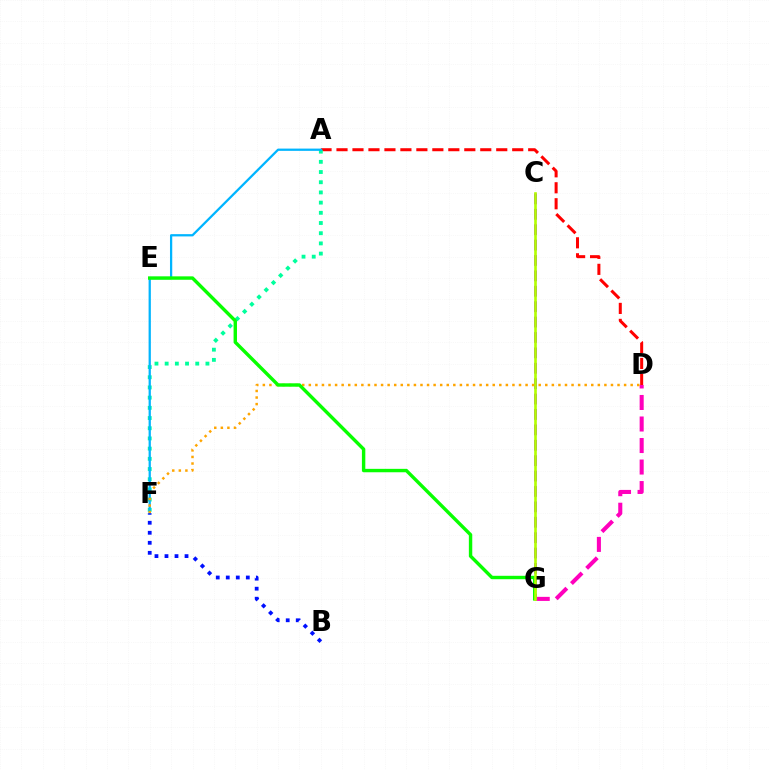{('D', 'G'): [{'color': '#ff00bd', 'line_style': 'dashed', 'thickness': 2.92}], ('C', 'G'): [{'color': '#9b00ff', 'line_style': 'dashed', 'thickness': 2.09}, {'color': '#b3ff00', 'line_style': 'solid', 'thickness': 1.9}], ('A', 'D'): [{'color': '#ff0000', 'line_style': 'dashed', 'thickness': 2.17}], ('A', 'F'): [{'color': '#00ff9d', 'line_style': 'dotted', 'thickness': 2.77}, {'color': '#00b5ff', 'line_style': 'solid', 'thickness': 1.63}], ('D', 'F'): [{'color': '#ffa500', 'line_style': 'dotted', 'thickness': 1.78}], ('E', 'G'): [{'color': '#08ff00', 'line_style': 'solid', 'thickness': 2.45}], ('B', 'F'): [{'color': '#0010ff', 'line_style': 'dotted', 'thickness': 2.72}]}